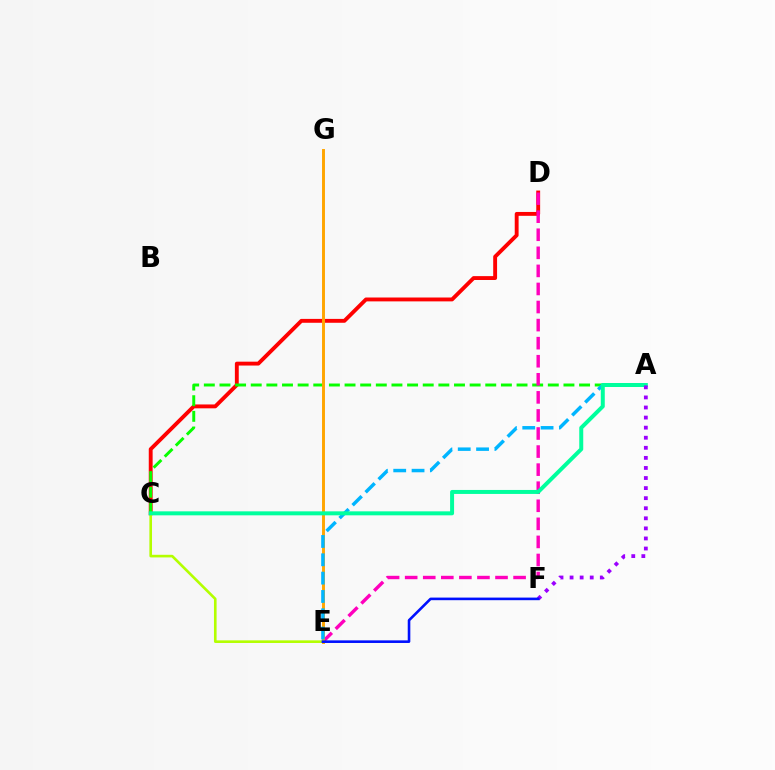{('C', 'D'): [{'color': '#ff0000', 'line_style': 'solid', 'thickness': 2.79}], ('A', 'C'): [{'color': '#08ff00', 'line_style': 'dashed', 'thickness': 2.12}, {'color': '#00ff9d', 'line_style': 'solid', 'thickness': 2.87}], ('D', 'E'): [{'color': '#ff00bd', 'line_style': 'dashed', 'thickness': 2.45}], ('E', 'G'): [{'color': '#ffa500', 'line_style': 'solid', 'thickness': 2.11}], ('C', 'E'): [{'color': '#b3ff00', 'line_style': 'solid', 'thickness': 1.89}], ('A', 'E'): [{'color': '#00b5ff', 'line_style': 'dashed', 'thickness': 2.49}], ('A', 'F'): [{'color': '#9b00ff', 'line_style': 'dotted', 'thickness': 2.74}], ('E', 'F'): [{'color': '#0010ff', 'line_style': 'solid', 'thickness': 1.87}]}